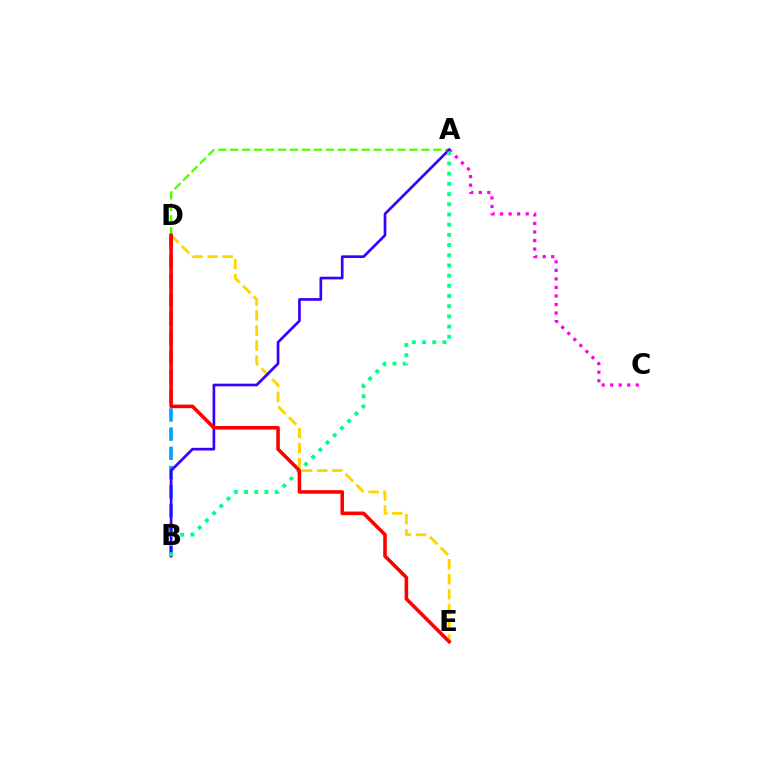{('A', 'D'): [{'color': '#4fff00', 'line_style': 'dashed', 'thickness': 1.62}], ('D', 'E'): [{'color': '#ffd500', 'line_style': 'dashed', 'thickness': 2.04}, {'color': '#ff0000', 'line_style': 'solid', 'thickness': 2.58}], ('B', 'D'): [{'color': '#009eff', 'line_style': 'dashed', 'thickness': 2.61}], ('A', 'C'): [{'color': '#ff00ed', 'line_style': 'dotted', 'thickness': 2.32}], ('A', 'B'): [{'color': '#3700ff', 'line_style': 'solid', 'thickness': 1.93}, {'color': '#00ff86', 'line_style': 'dotted', 'thickness': 2.77}]}